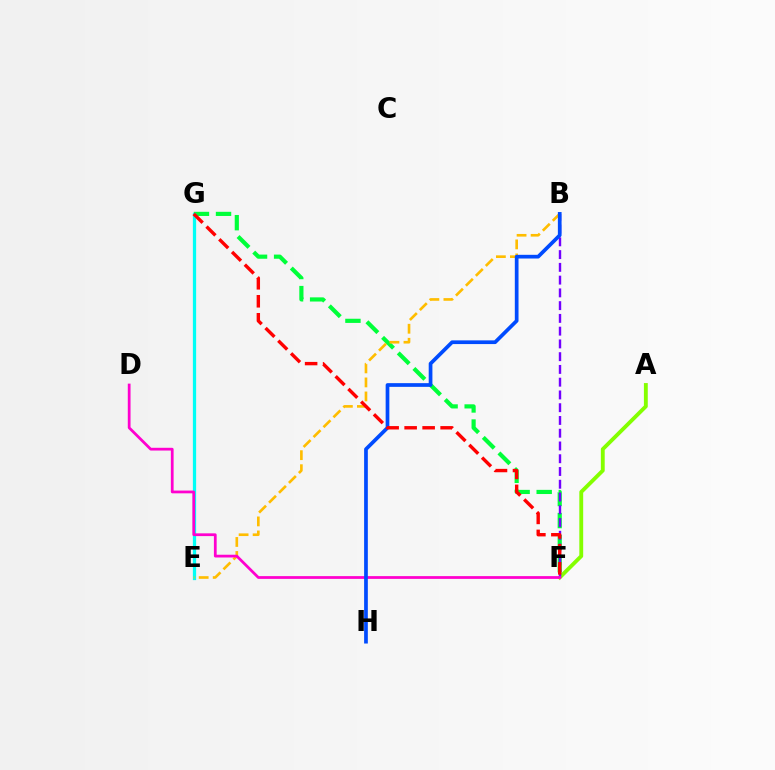{('F', 'G'): [{'color': '#00ff39', 'line_style': 'dashed', 'thickness': 3.0}, {'color': '#ff0000', 'line_style': 'dashed', 'thickness': 2.44}], ('A', 'F'): [{'color': '#84ff00', 'line_style': 'solid', 'thickness': 2.78}], ('B', 'F'): [{'color': '#7200ff', 'line_style': 'dashed', 'thickness': 1.73}], ('E', 'G'): [{'color': '#00fff6', 'line_style': 'solid', 'thickness': 2.35}], ('B', 'E'): [{'color': '#ffbd00', 'line_style': 'dashed', 'thickness': 1.91}], ('D', 'F'): [{'color': '#ff00cf', 'line_style': 'solid', 'thickness': 1.98}], ('B', 'H'): [{'color': '#004bff', 'line_style': 'solid', 'thickness': 2.67}]}